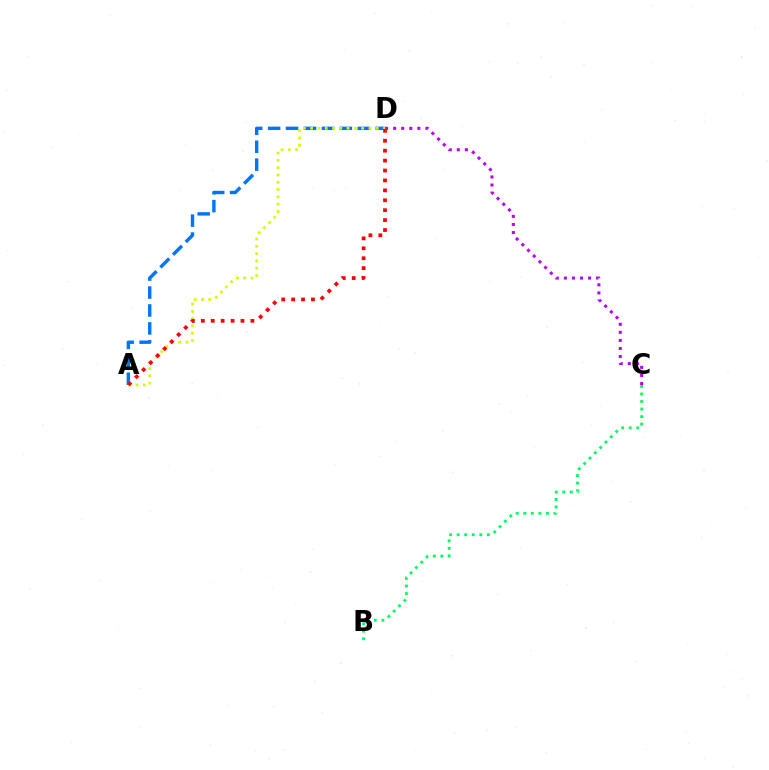{('B', 'C'): [{'color': '#00ff5c', 'line_style': 'dotted', 'thickness': 2.05}], ('A', 'D'): [{'color': '#0074ff', 'line_style': 'dashed', 'thickness': 2.44}, {'color': '#d1ff00', 'line_style': 'dotted', 'thickness': 1.98}, {'color': '#ff0000', 'line_style': 'dotted', 'thickness': 2.69}], ('C', 'D'): [{'color': '#b900ff', 'line_style': 'dotted', 'thickness': 2.19}]}